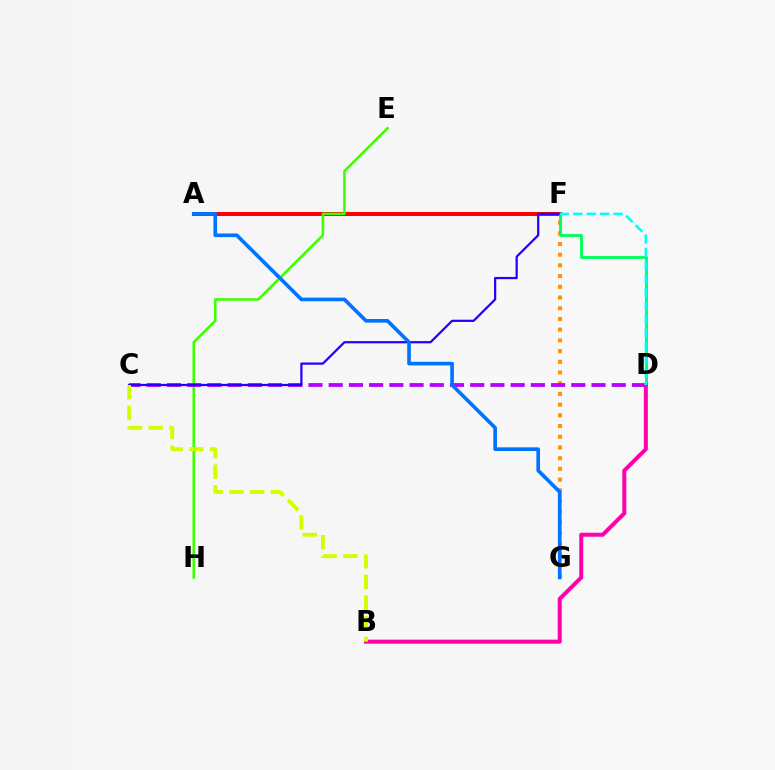{('F', 'G'): [{'color': '#ff9400', 'line_style': 'dotted', 'thickness': 2.91}], ('A', 'F'): [{'color': '#ff0000', 'line_style': 'solid', 'thickness': 2.89}], ('E', 'H'): [{'color': '#3dff00', 'line_style': 'solid', 'thickness': 1.84}], ('D', 'F'): [{'color': '#00ff5c', 'line_style': 'solid', 'thickness': 2.06}, {'color': '#00fff6', 'line_style': 'dashed', 'thickness': 1.82}], ('C', 'D'): [{'color': '#b900ff', 'line_style': 'dashed', 'thickness': 2.75}], ('C', 'F'): [{'color': '#2500ff', 'line_style': 'solid', 'thickness': 1.61}], ('B', 'D'): [{'color': '#ff00ac', 'line_style': 'solid', 'thickness': 2.88}], ('A', 'G'): [{'color': '#0074ff', 'line_style': 'solid', 'thickness': 2.63}], ('B', 'C'): [{'color': '#d1ff00', 'line_style': 'dashed', 'thickness': 2.81}]}